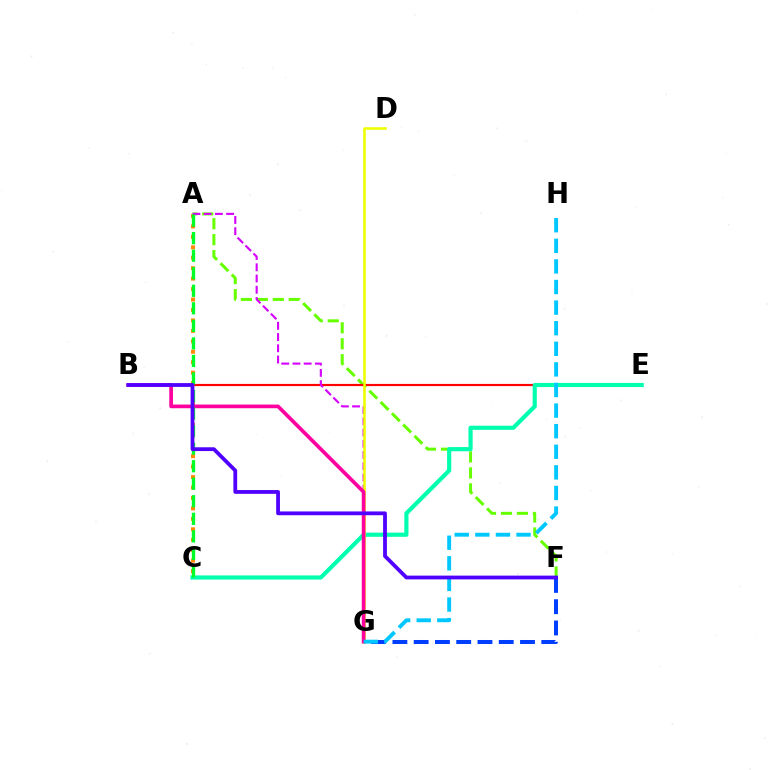{('A', 'C'): [{'color': '#ff8800', 'line_style': 'dotted', 'thickness': 2.84}, {'color': '#00ff27', 'line_style': 'dashed', 'thickness': 2.38}], ('A', 'F'): [{'color': '#66ff00', 'line_style': 'dashed', 'thickness': 2.17}], ('B', 'E'): [{'color': '#ff0000', 'line_style': 'solid', 'thickness': 1.57}], ('F', 'G'): [{'color': '#003fff', 'line_style': 'dashed', 'thickness': 2.89}], ('C', 'E'): [{'color': '#00ffaf', 'line_style': 'solid', 'thickness': 2.99}], ('A', 'G'): [{'color': '#d600ff', 'line_style': 'dashed', 'thickness': 1.53}], ('D', 'G'): [{'color': '#eeff00', 'line_style': 'solid', 'thickness': 1.86}], ('B', 'G'): [{'color': '#ff00a0', 'line_style': 'solid', 'thickness': 2.64}], ('G', 'H'): [{'color': '#00c7ff', 'line_style': 'dashed', 'thickness': 2.8}], ('B', 'F'): [{'color': '#4f00ff', 'line_style': 'solid', 'thickness': 2.72}]}